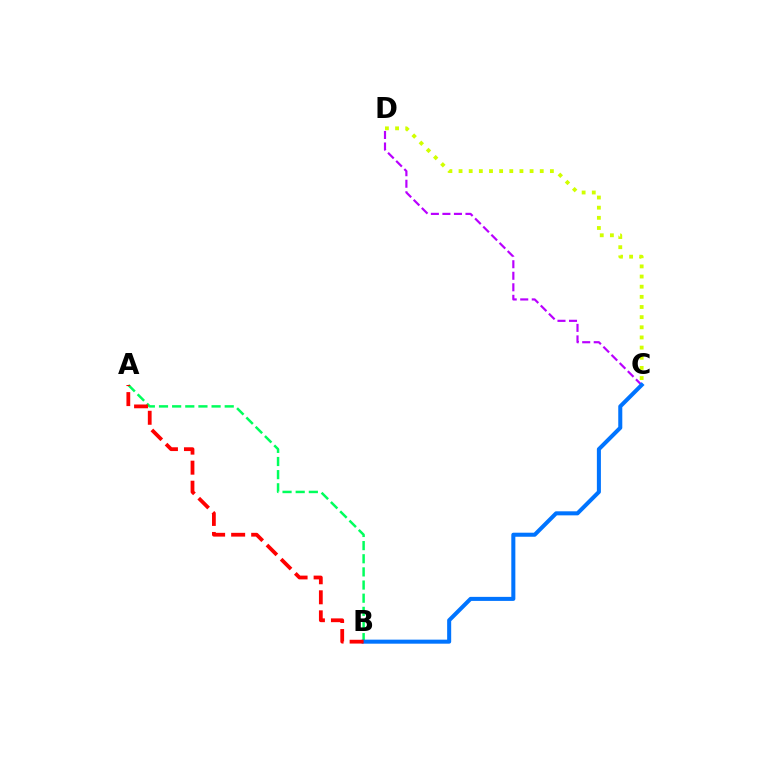{('C', 'D'): [{'color': '#b900ff', 'line_style': 'dashed', 'thickness': 1.57}, {'color': '#d1ff00', 'line_style': 'dotted', 'thickness': 2.76}], ('A', 'B'): [{'color': '#00ff5c', 'line_style': 'dashed', 'thickness': 1.79}, {'color': '#ff0000', 'line_style': 'dashed', 'thickness': 2.72}], ('B', 'C'): [{'color': '#0074ff', 'line_style': 'solid', 'thickness': 2.91}]}